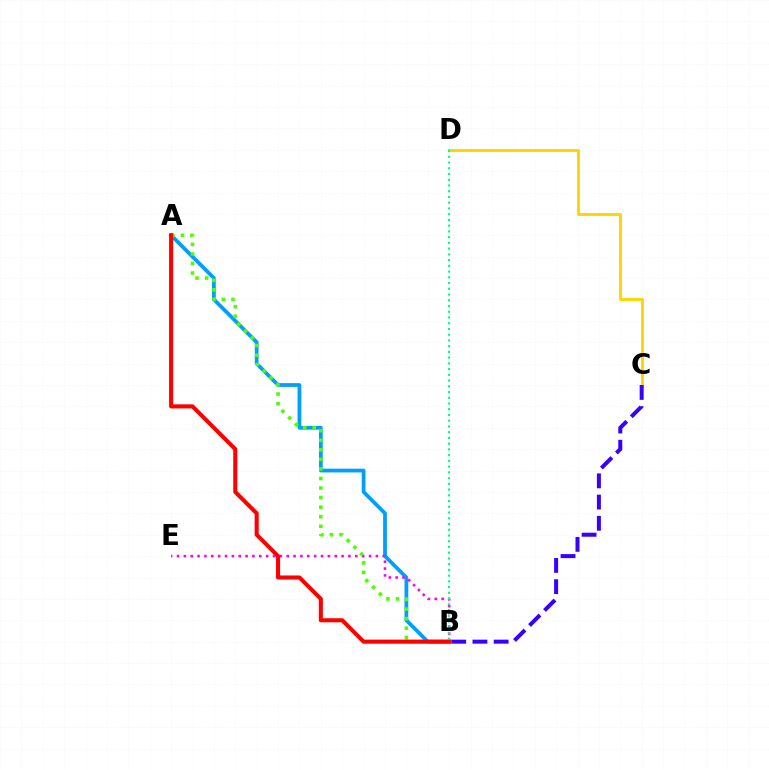{('C', 'D'): [{'color': '#ffd500', 'line_style': 'solid', 'thickness': 2.11}], ('A', 'B'): [{'color': '#009eff', 'line_style': 'solid', 'thickness': 2.7}, {'color': '#4fff00', 'line_style': 'dotted', 'thickness': 2.6}, {'color': '#ff0000', 'line_style': 'solid', 'thickness': 2.94}], ('B', 'E'): [{'color': '#ff00ed', 'line_style': 'dotted', 'thickness': 1.86}], ('B', 'C'): [{'color': '#3700ff', 'line_style': 'dashed', 'thickness': 2.88}], ('B', 'D'): [{'color': '#00ff86', 'line_style': 'dotted', 'thickness': 1.56}]}